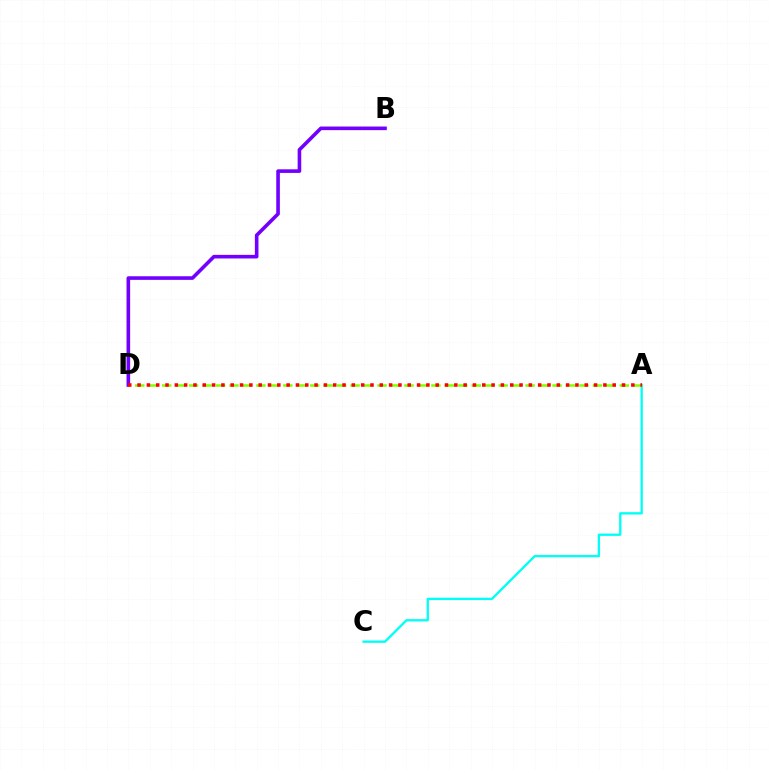{('B', 'D'): [{'color': '#7200ff', 'line_style': 'solid', 'thickness': 2.6}], ('A', 'C'): [{'color': '#00fff6', 'line_style': 'solid', 'thickness': 1.67}], ('A', 'D'): [{'color': '#84ff00', 'line_style': 'dashed', 'thickness': 1.83}, {'color': '#ff0000', 'line_style': 'dotted', 'thickness': 2.53}]}